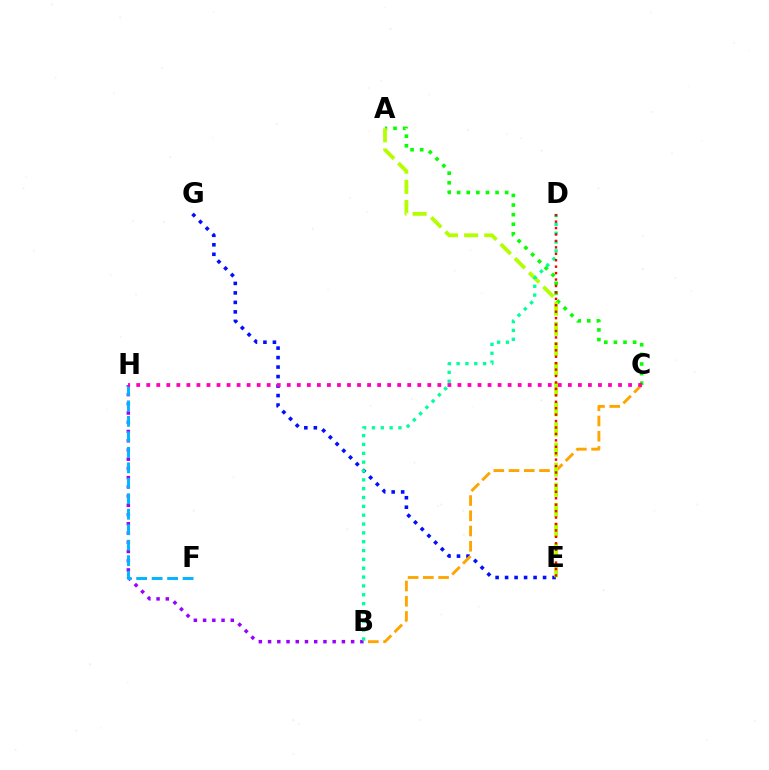{('E', 'G'): [{'color': '#0010ff', 'line_style': 'dotted', 'thickness': 2.58}], ('B', 'C'): [{'color': '#ffa500', 'line_style': 'dashed', 'thickness': 2.07}], ('B', 'H'): [{'color': '#9b00ff', 'line_style': 'dotted', 'thickness': 2.51}], ('A', 'C'): [{'color': '#08ff00', 'line_style': 'dotted', 'thickness': 2.61}], ('A', 'E'): [{'color': '#b3ff00', 'line_style': 'dashed', 'thickness': 2.73}], ('F', 'H'): [{'color': '#00b5ff', 'line_style': 'dashed', 'thickness': 2.1}], ('B', 'D'): [{'color': '#00ff9d', 'line_style': 'dotted', 'thickness': 2.4}], ('D', 'E'): [{'color': '#ff0000', 'line_style': 'dotted', 'thickness': 1.75}], ('C', 'H'): [{'color': '#ff00bd', 'line_style': 'dotted', 'thickness': 2.73}]}